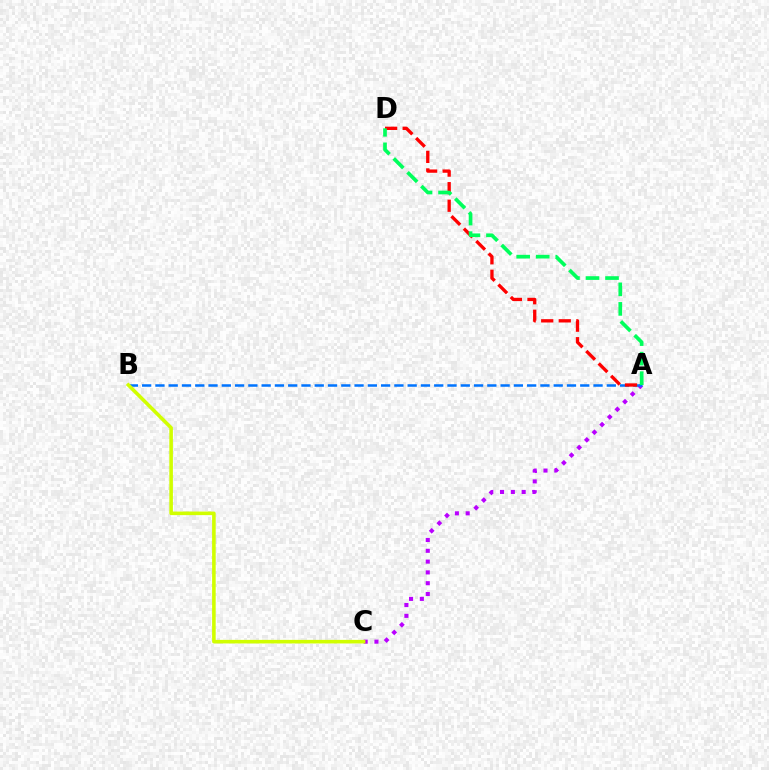{('A', 'C'): [{'color': '#b900ff', 'line_style': 'dotted', 'thickness': 2.94}], ('A', 'B'): [{'color': '#0074ff', 'line_style': 'dashed', 'thickness': 1.8}], ('A', 'D'): [{'color': '#ff0000', 'line_style': 'dashed', 'thickness': 2.39}, {'color': '#00ff5c', 'line_style': 'dashed', 'thickness': 2.65}], ('B', 'C'): [{'color': '#d1ff00', 'line_style': 'solid', 'thickness': 2.58}]}